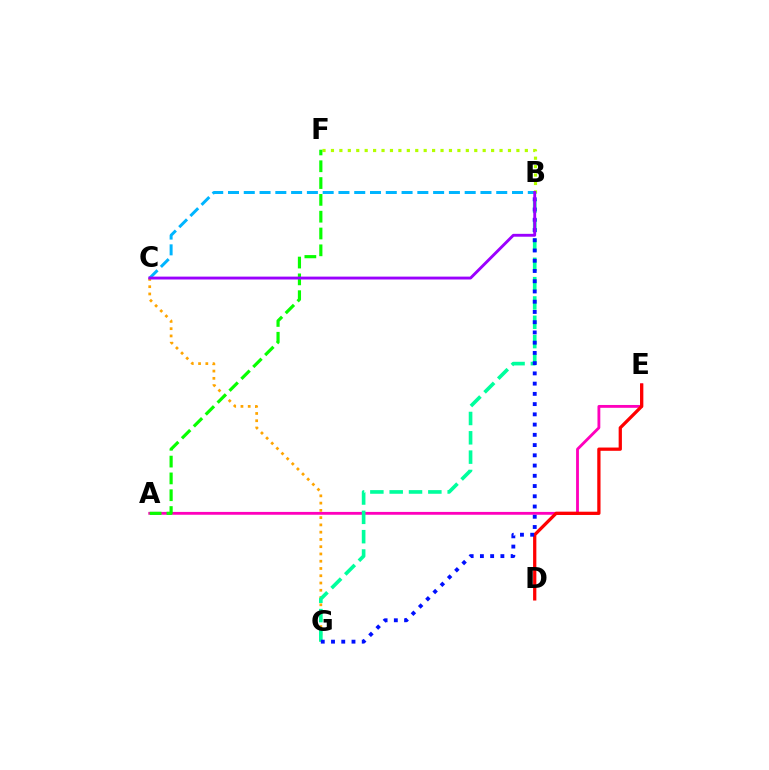{('A', 'E'): [{'color': '#ff00bd', 'line_style': 'solid', 'thickness': 2.04}], ('B', 'F'): [{'color': '#b3ff00', 'line_style': 'dotted', 'thickness': 2.29}], ('B', 'C'): [{'color': '#00b5ff', 'line_style': 'dashed', 'thickness': 2.14}, {'color': '#9b00ff', 'line_style': 'solid', 'thickness': 2.07}], ('C', 'G'): [{'color': '#ffa500', 'line_style': 'dotted', 'thickness': 1.97}], ('A', 'F'): [{'color': '#08ff00', 'line_style': 'dashed', 'thickness': 2.28}], ('B', 'G'): [{'color': '#00ff9d', 'line_style': 'dashed', 'thickness': 2.63}, {'color': '#0010ff', 'line_style': 'dotted', 'thickness': 2.78}], ('D', 'E'): [{'color': '#ff0000', 'line_style': 'solid', 'thickness': 2.35}]}